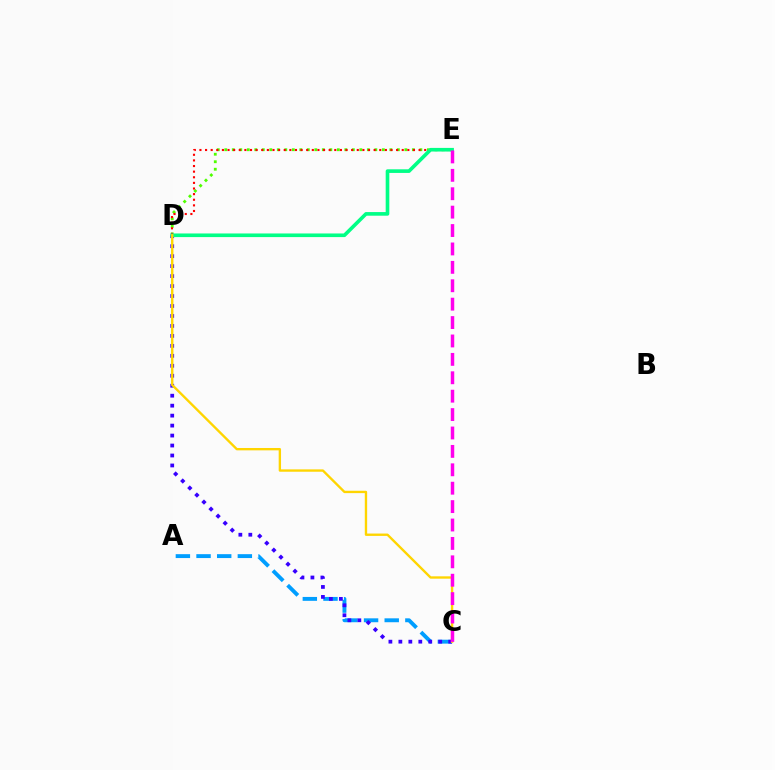{('D', 'E'): [{'color': '#4fff00', 'line_style': 'dotted', 'thickness': 2.04}, {'color': '#ff0000', 'line_style': 'dotted', 'thickness': 1.53}, {'color': '#00ff86', 'line_style': 'solid', 'thickness': 2.61}], ('A', 'C'): [{'color': '#009eff', 'line_style': 'dashed', 'thickness': 2.81}], ('C', 'D'): [{'color': '#3700ff', 'line_style': 'dotted', 'thickness': 2.71}, {'color': '#ffd500', 'line_style': 'solid', 'thickness': 1.7}], ('C', 'E'): [{'color': '#ff00ed', 'line_style': 'dashed', 'thickness': 2.5}]}